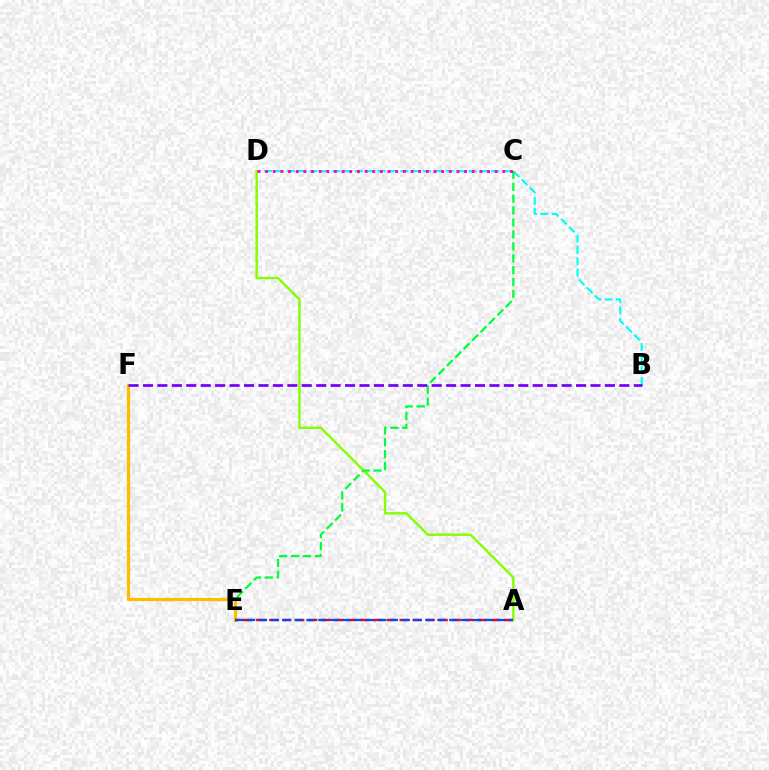{('B', 'D'): [{'color': '#00fff6', 'line_style': 'dashed', 'thickness': 1.54}], ('A', 'D'): [{'color': '#84ff00', 'line_style': 'solid', 'thickness': 1.74}], ('C', 'E'): [{'color': '#00ff39', 'line_style': 'dashed', 'thickness': 1.62}], ('E', 'F'): [{'color': '#ffbd00', 'line_style': 'solid', 'thickness': 2.3}], ('A', 'E'): [{'color': '#ff0000', 'line_style': 'dashed', 'thickness': 1.77}, {'color': '#004bff', 'line_style': 'dashed', 'thickness': 1.62}], ('C', 'D'): [{'color': '#ff00cf', 'line_style': 'dotted', 'thickness': 2.08}], ('B', 'F'): [{'color': '#7200ff', 'line_style': 'dashed', 'thickness': 1.96}]}